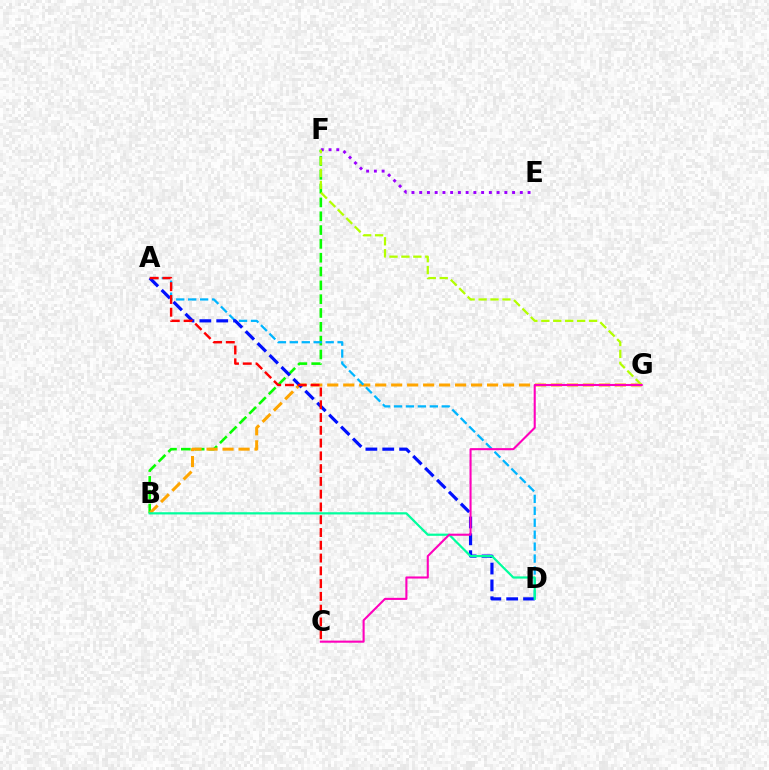{('B', 'F'): [{'color': '#08ff00', 'line_style': 'dashed', 'thickness': 1.88}], ('E', 'F'): [{'color': '#9b00ff', 'line_style': 'dotted', 'thickness': 2.1}], ('B', 'G'): [{'color': '#ffa500', 'line_style': 'dashed', 'thickness': 2.17}], ('F', 'G'): [{'color': '#b3ff00', 'line_style': 'dashed', 'thickness': 1.62}], ('A', 'D'): [{'color': '#00b5ff', 'line_style': 'dashed', 'thickness': 1.62}, {'color': '#0010ff', 'line_style': 'dashed', 'thickness': 2.29}], ('B', 'D'): [{'color': '#00ff9d', 'line_style': 'solid', 'thickness': 1.59}], ('A', 'C'): [{'color': '#ff0000', 'line_style': 'dashed', 'thickness': 1.74}], ('C', 'G'): [{'color': '#ff00bd', 'line_style': 'solid', 'thickness': 1.51}]}